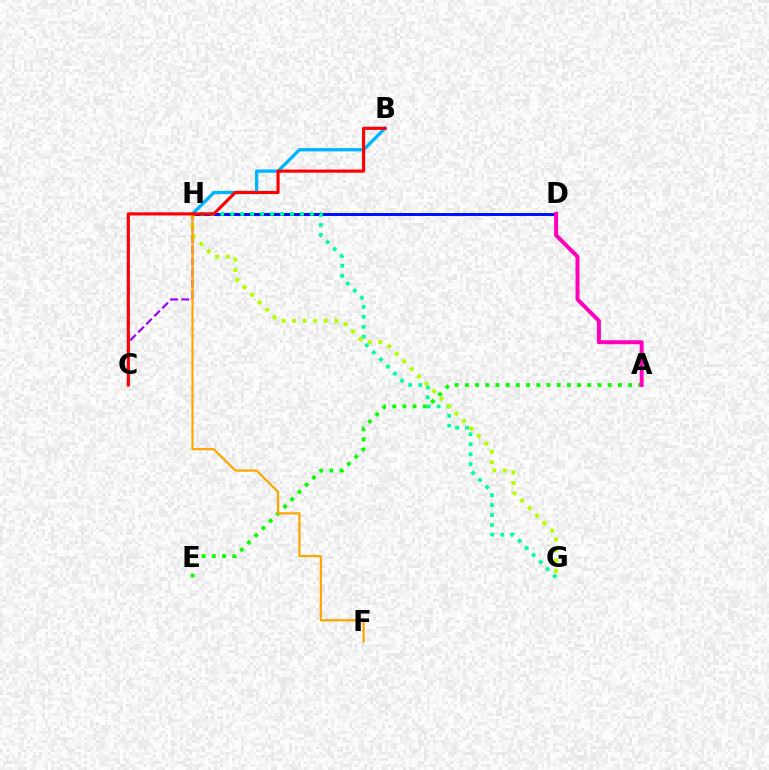{('D', 'H'): [{'color': '#0010ff', 'line_style': 'solid', 'thickness': 2.14}], ('C', 'H'): [{'color': '#9b00ff', 'line_style': 'dashed', 'thickness': 1.54}], ('G', 'H'): [{'color': '#00ff9d', 'line_style': 'dotted', 'thickness': 2.71}, {'color': '#b3ff00', 'line_style': 'dotted', 'thickness': 2.87}], ('A', 'E'): [{'color': '#08ff00', 'line_style': 'dotted', 'thickness': 2.77}], ('B', 'H'): [{'color': '#00b5ff', 'line_style': 'solid', 'thickness': 2.37}], ('A', 'D'): [{'color': '#ff00bd', 'line_style': 'solid', 'thickness': 2.86}], ('F', 'H'): [{'color': '#ffa500', 'line_style': 'solid', 'thickness': 1.6}], ('B', 'C'): [{'color': '#ff0000', 'line_style': 'solid', 'thickness': 2.25}]}